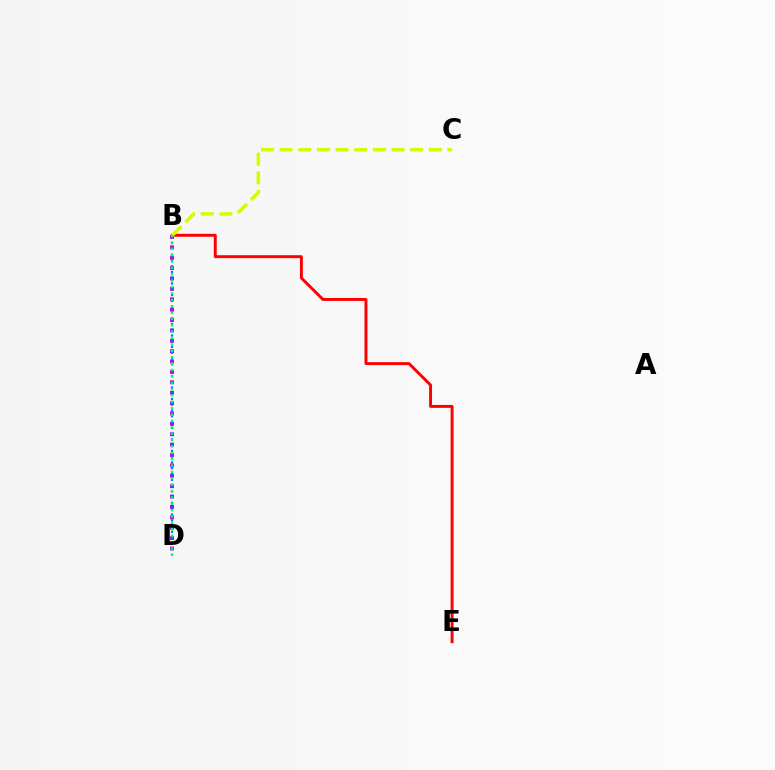{('B', 'E'): [{'color': '#ff0000', 'line_style': 'solid', 'thickness': 2.11}], ('B', 'D'): [{'color': '#b900ff', 'line_style': 'dotted', 'thickness': 2.82}, {'color': '#0074ff', 'line_style': 'dotted', 'thickness': 1.57}, {'color': '#00ff5c', 'line_style': 'dotted', 'thickness': 1.73}], ('B', 'C'): [{'color': '#d1ff00', 'line_style': 'dashed', 'thickness': 2.53}]}